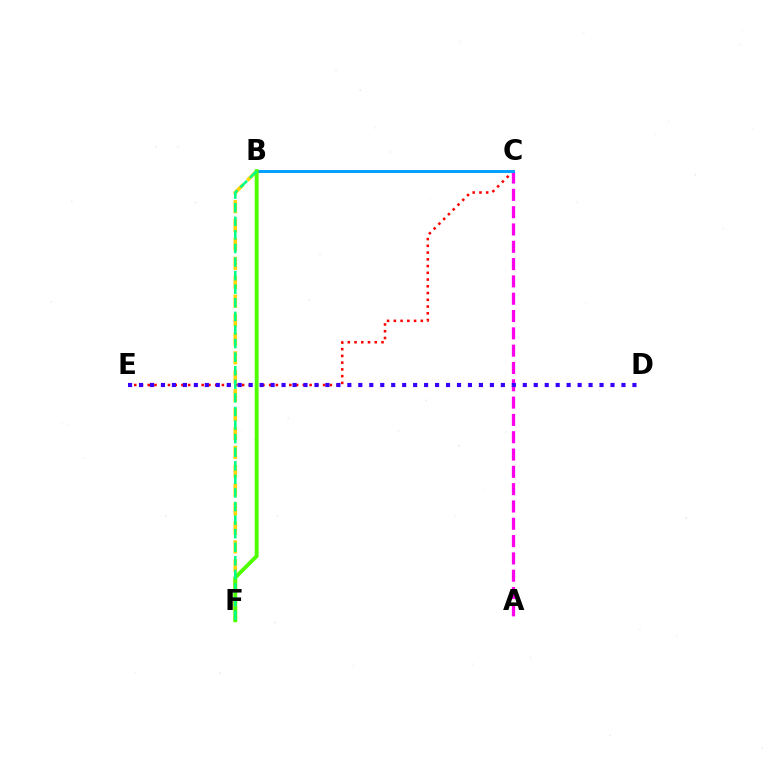{('C', 'E'): [{'color': '#ff0000', 'line_style': 'dotted', 'thickness': 1.83}], ('B', 'F'): [{'color': '#ffd500', 'line_style': 'dashed', 'thickness': 2.57}, {'color': '#4fff00', 'line_style': 'solid', 'thickness': 2.8}, {'color': '#00ff86', 'line_style': 'dashed', 'thickness': 1.85}], ('A', 'C'): [{'color': '#ff00ed', 'line_style': 'dashed', 'thickness': 2.35}], ('B', 'C'): [{'color': '#009eff', 'line_style': 'solid', 'thickness': 2.11}], ('D', 'E'): [{'color': '#3700ff', 'line_style': 'dotted', 'thickness': 2.98}]}